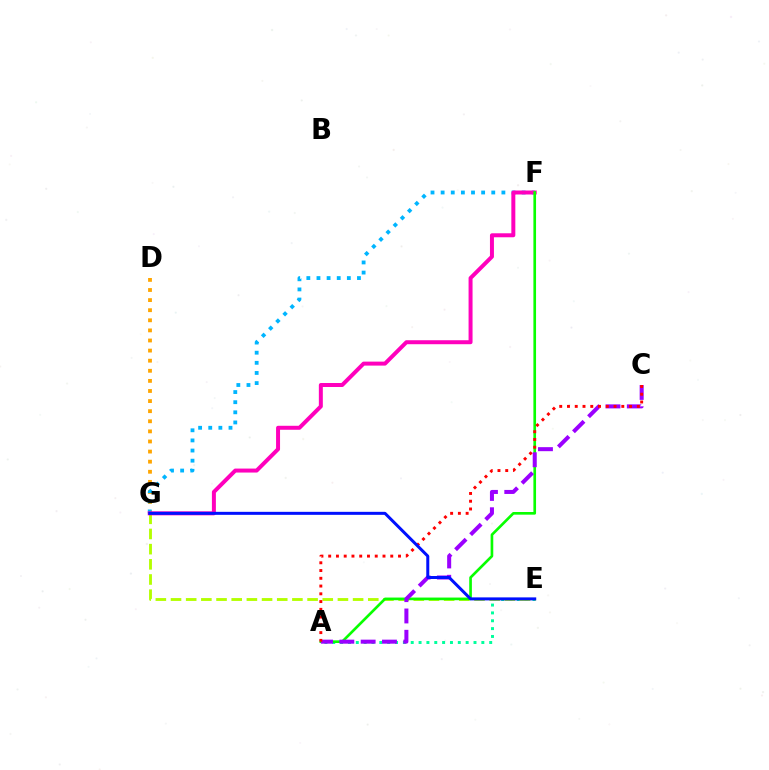{('A', 'E'): [{'color': '#00ff9d', 'line_style': 'dotted', 'thickness': 2.13}], ('D', 'G'): [{'color': '#ffa500', 'line_style': 'dotted', 'thickness': 2.74}], ('E', 'G'): [{'color': '#b3ff00', 'line_style': 'dashed', 'thickness': 2.06}, {'color': '#0010ff', 'line_style': 'solid', 'thickness': 2.16}], ('F', 'G'): [{'color': '#00b5ff', 'line_style': 'dotted', 'thickness': 2.75}, {'color': '#ff00bd', 'line_style': 'solid', 'thickness': 2.87}], ('A', 'F'): [{'color': '#08ff00', 'line_style': 'solid', 'thickness': 1.91}], ('A', 'C'): [{'color': '#9b00ff', 'line_style': 'dashed', 'thickness': 2.9}, {'color': '#ff0000', 'line_style': 'dotted', 'thickness': 2.11}]}